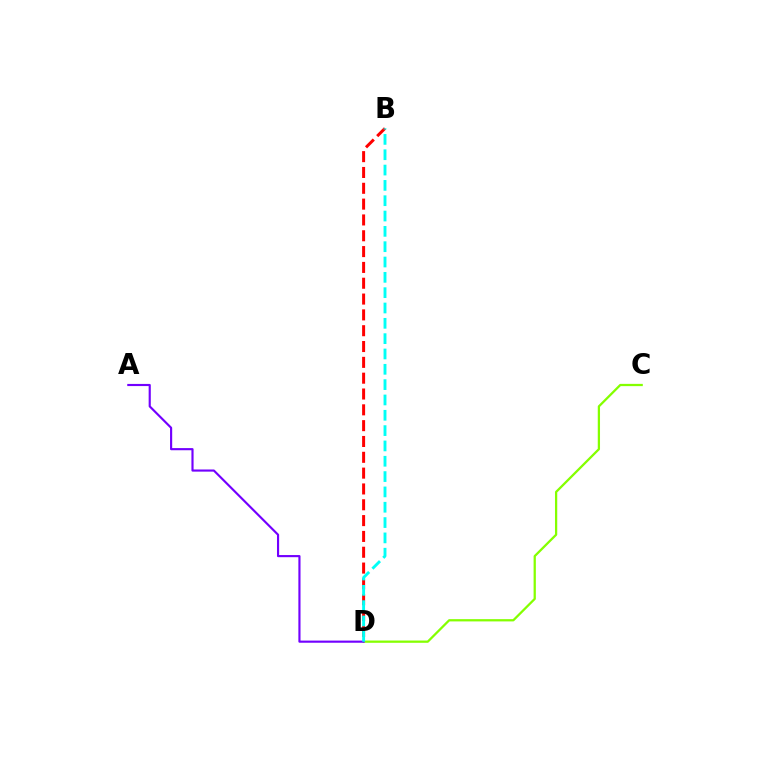{('C', 'D'): [{'color': '#84ff00', 'line_style': 'solid', 'thickness': 1.63}], ('A', 'D'): [{'color': '#7200ff', 'line_style': 'solid', 'thickness': 1.55}], ('B', 'D'): [{'color': '#ff0000', 'line_style': 'dashed', 'thickness': 2.15}, {'color': '#00fff6', 'line_style': 'dashed', 'thickness': 2.08}]}